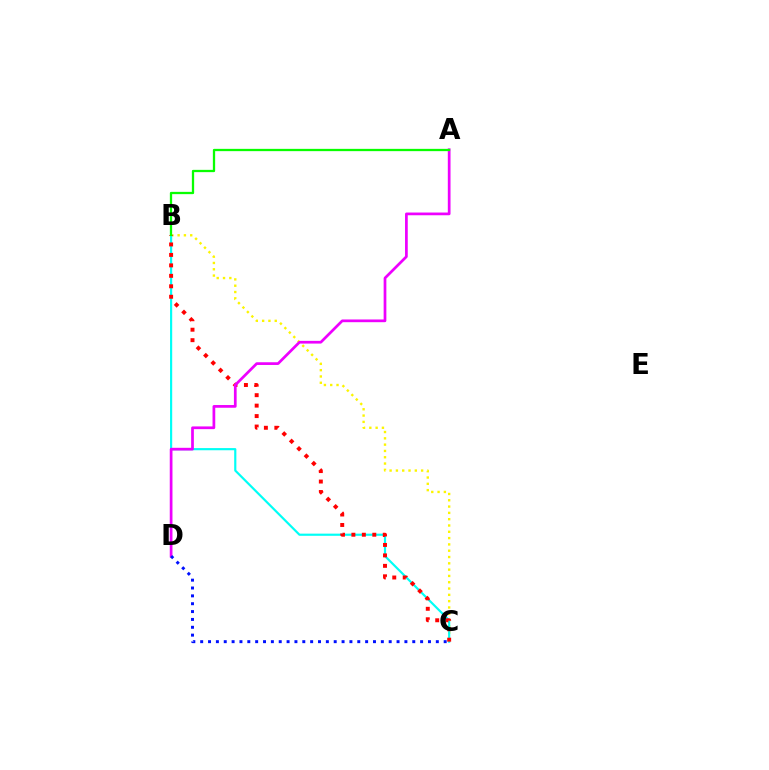{('B', 'C'): [{'color': '#fcf500', 'line_style': 'dotted', 'thickness': 1.71}, {'color': '#00fff6', 'line_style': 'solid', 'thickness': 1.56}, {'color': '#ff0000', 'line_style': 'dotted', 'thickness': 2.84}], ('A', 'D'): [{'color': '#ee00ff', 'line_style': 'solid', 'thickness': 1.96}], ('A', 'B'): [{'color': '#08ff00', 'line_style': 'solid', 'thickness': 1.65}], ('C', 'D'): [{'color': '#0010ff', 'line_style': 'dotted', 'thickness': 2.13}]}